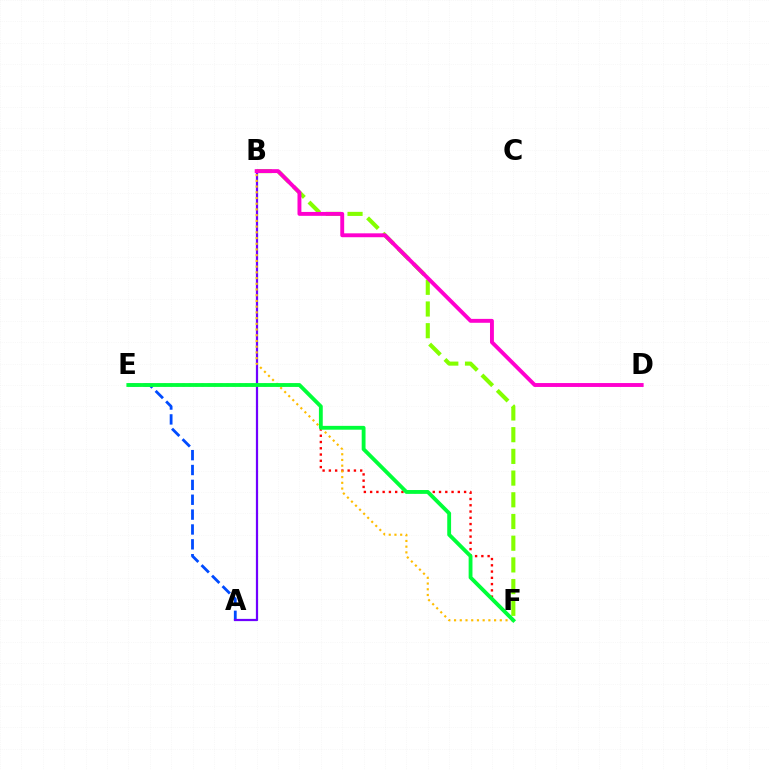{('B', 'F'): [{'color': '#84ff00', 'line_style': 'dashed', 'thickness': 2.95}, {'color': '#ffbd00', 'line_style': 'dotted', 'thickness': 1.55}], ('A', 'B'): [{'color': '#00fff6', 'line_style': 'solid', 'thickness': 1.51}, {'color': '#7200ff', 'line_style': 'solid', 'thickness': 1.57}], ('A', 'E'): [{'color': '#004bff', 'line_style': 'dashed', 'thickness': 2.02}], ('E', 'F'): [{'color': '#ff0000', 'line_style': 'dotted', 'thickness': 1.7}, {'color': '#00ff39', 'line_style': 'solid', 'thickness': 2.76}], ('B', 'D'): [{'color': '#ff00cf', 'line_style': 'solid', 'thickness': 2.81}]}